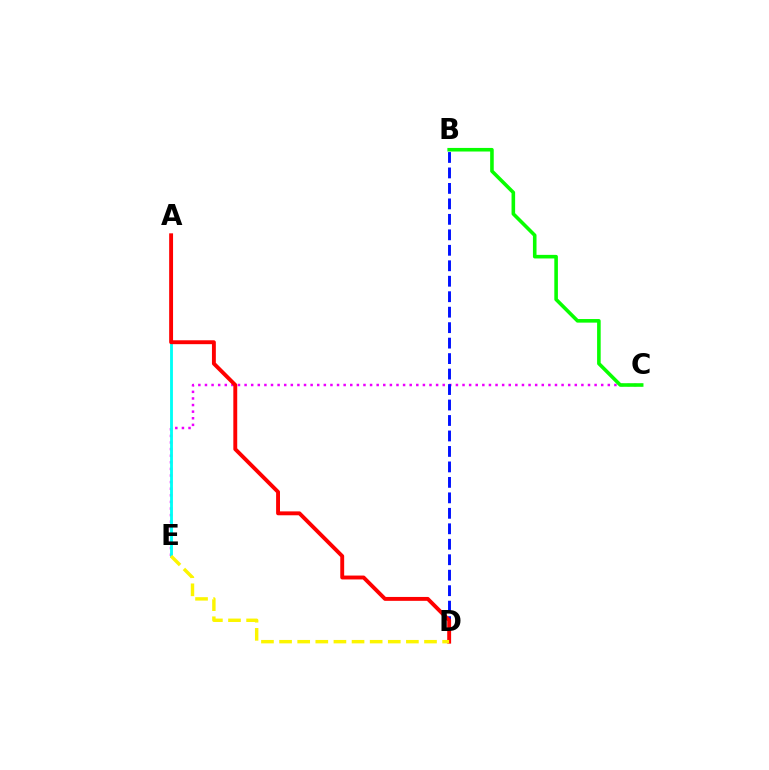{('C', 'E'): [{'color': '#ee00ff', 'line_style': 'dotted', 'thickness': 1.79}], ('A', 'E'): [{'color': '#00fff6', 'line_style': 'solid', 'thickness': 2.05}], ('B', 'D'): [{'color': '#0010ff', 'line_style': 'dashed', 'thickness': 2.1}], ('A', 'D'): [{'color': '#ff0000', 'line_style': 'solid', 'thickness': 2.8}], ('D', 'E'): [{'color': '#fcf500', 'line_style': 'dashed', 'thickness': 2.46}], ('B', 'C'): [{'color': '#08ff00', 'line_style': 'solid', 'thickness': 2.58}]}